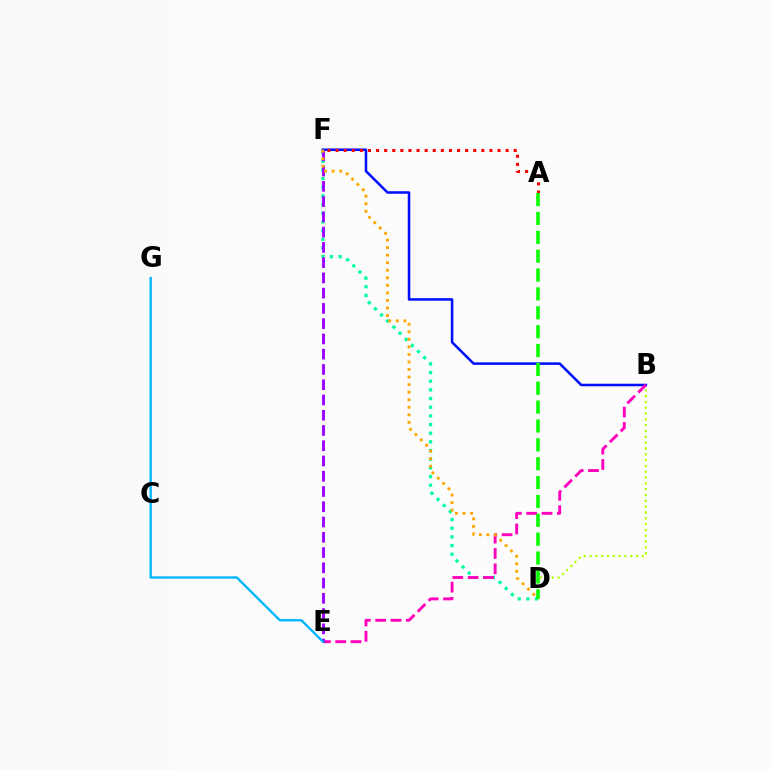{('D', 'F'): [{'color': '#00ff9d', 'line_style': 'dotted', 'thickness': 2.35}, {'color': '#ffa500', 'line_style': 'dotted', 'thickness': 2.05}], ('B', 'D'): [{'color': '#b3ff00', 'line_style': 'dotted', 'thickness': 1.58}], ('B', 'F'): [{'color': '#0010ff', 'line_style': 'solid', 'thickness': 1.83}], ('A', 'F'): [{'color': '#ff0000', 'line_style': 'dotted', 'thickness': 2.2}], ('B', 'E'): [{'color': '#ff00bd', 'line_style': 'dashed', 'thickness': 2.08}], ('A', 'D'): [{'color': '#08ff00', 'line_style': 'dashed', 'thickness': 2.56}], ('E', 'F'): [{'color': '#9b00ff', 'line_style': 'dashed', 'thickness': 2.07}], ('E', 'G'): [{'color': '#00b5ff', 'line_style': 'solid', 'thickness': 1.69}]}